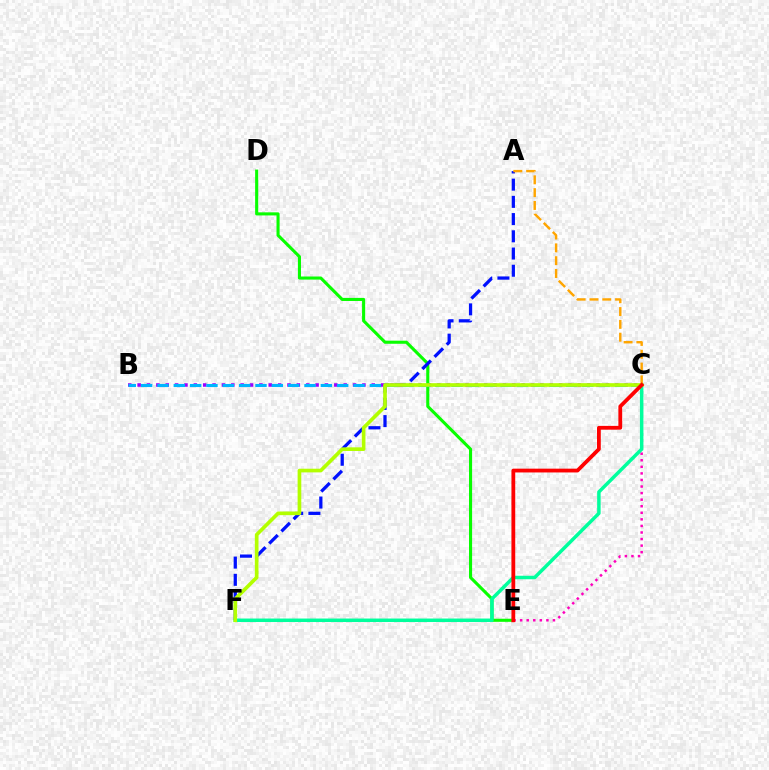{('D', 'E'): [{'color': '#08ff00', 'line_style': 'solid', 'thickness': 2.22}], ('C', 'E'): [{'color': '#ff00bd', 'line_style': 'dotted', 'thickness': 1.78}, {'color': '#ff0000', 'line_style': 'solid', 'thickness': 2.73}], ('A', 'F'): [{'color': '#0010ff', 'line_style': 'dashed', 'thickness': 2.34}], ('A', 'C'): [{'color': '#ffa500', 'line_style': 'dashed', 'thickness': 1.74}], ('B', 'C'): [{'color': '#9b00ff', 'line_style': 'dotted', 'thickness': 2.54}, {'color': '#00b5ff', 'line_style': 'dashed', 'thickness': 2.22}], ('C', 'F'): [{'color': '#00ff9d', 'line_style': 'solid', 'thickness': 2.51}, {'color': '#b3ff00', 'line_style': 'solid', 'thickness': 2.64}]}